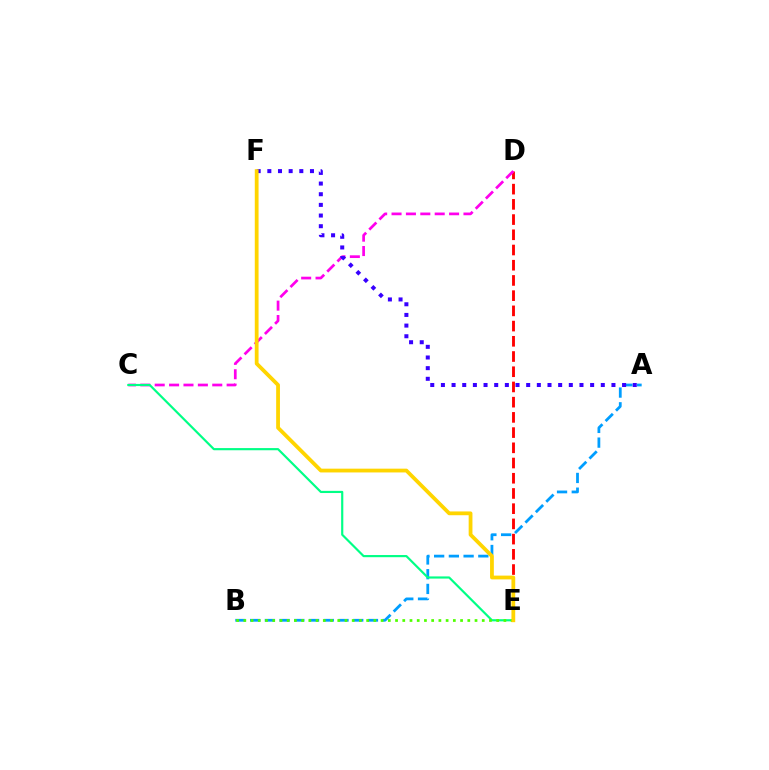{('D', 'E'): [{'color': '#ff0000', 'line_style': 'dashed', 'thickness': 2.07}], ('C', 'D'): [{'color': '#ff00ed', 'line_style': 'dashed', 'thickness': 1.95}], ('A', 'B'): [{'color': '#009eff', 'line_style': 'dashed', 'thickness': 2.0}], ('C', 'E'): [{'color': '#00ff86', 'line_style': 'solid', 'thickness': 1.56}], ('B', 'E'): [{'color': '#4fff00', 'line_style': 'dotted', 'thickness': 1.96}], ('A', 'F'): [{'color': '#3700ff', 'line_style': 'dotted', 'thickness': 2.9}], ('E', 'F'): [{'color': '#ffd500', 'line_style': 'solid', 'thickness': 2.72}]}